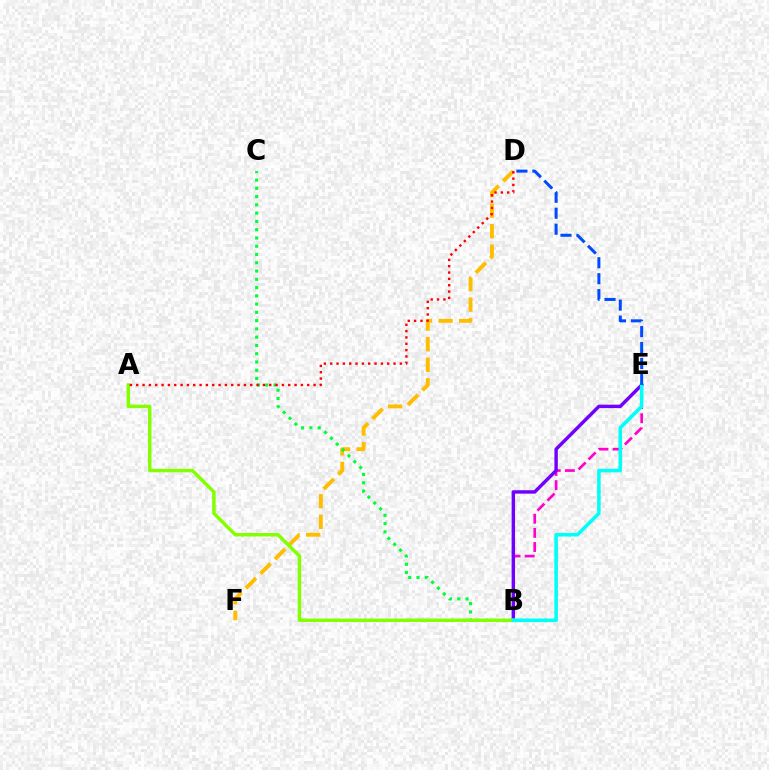{('D', 'F'): [{'color': '#ffbd00', 'line_style': 'dashed', 'thickness': 2.8}], ('B', 'E'): [{'color': '#ff00cf', 'line_style': 'dashed', 'thickness': 1.92}, {'color': '#7200ff', 'line_style': 'solid', 'thickness': 2.47}, {'color': '#00fff6', 'line_style': 'solid', 'thickness': 2.58}], ('B', 'C'): [{'color': '#00ff39', 'line_style': 'dotted', 'thickness': 2.25}], ('A', 'B'): [{'color': '#84ff00', 'line_style': 'solid', 'thickness': 2.49}], ('A', 'D'): [{'color': '#ff0000', 'line_style': 'dotted', 'thickness': 1.72}], ('D', 'E'): [{'color': '#004bff', 'line_style': 'dashed', 'thickness': 2.17}]}